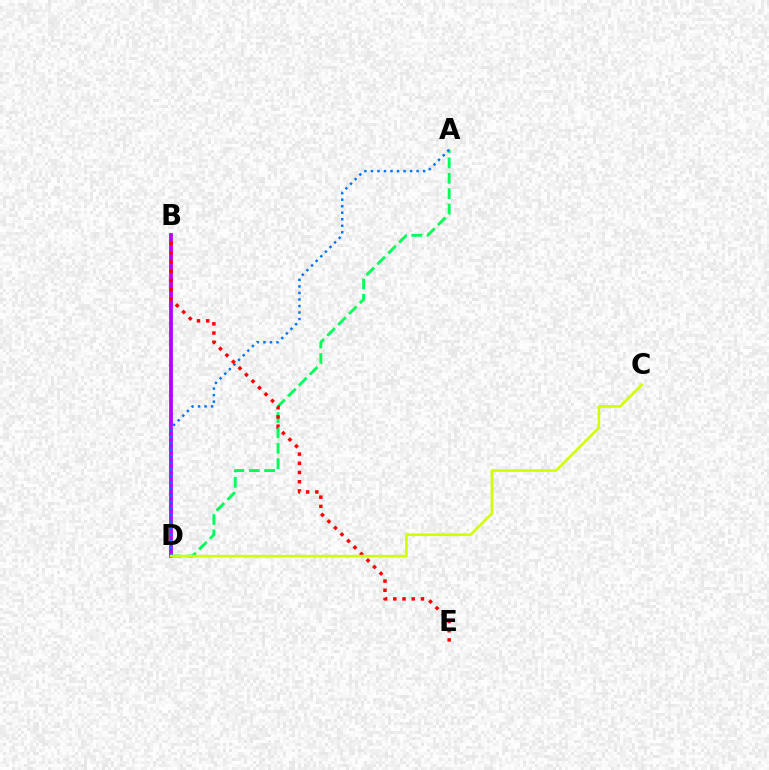{('B', 'D'): [{'color': '#b900ff', 'line_style': 'solid', 'thickness': 2.73}], ('A', 'D'): [{'color': '#00ff5c', 'line_style': 'dashed', 'thickness': 2.09}, {'color': '#0074ff', 'line_style': 'dotted', 'thickness': 1.77}], ('B', 'E'): [{'color': '#ff0000', 'line_style': 'dotted', 'thickness': 2.5}], ('C', 'D'): [{'color': '#d1ff00', 'line_style': 'solid', 'thickness': 1.92}]}